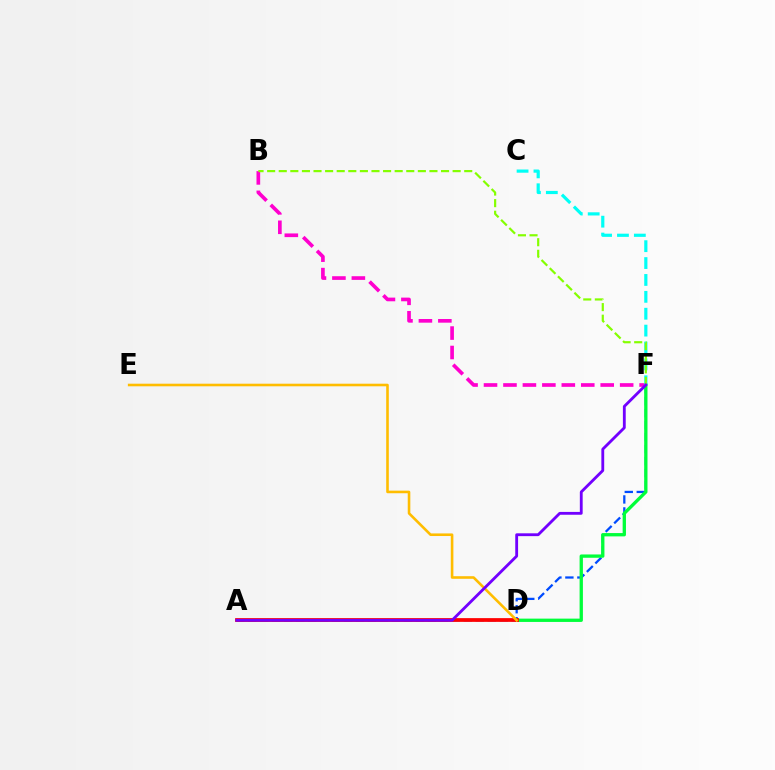{('A', 'F'): [{'color': '#004bff', 'line_style': 'dashed', 'thickness': 1.63}, {'color': '#7200ff', 'line_style': 'solid', 'thickness': 2.04}], ('D', 'F'): [{'color': '#00ff39', 'line_style': 'solid', 'thickness': 2.38}], ('A', 'D'): [{'color': '#ff0000', 'line_style': 'solid', 'thickness': 2.69}], ('B', 'F'): [{'color': '#ff00cf', 'line_style': 'dashed', 'thickness': 2.64}, {'color': '#84ff00', 'line_style': 'dashed', 'thickness': 1.57}], ('C', 'F'): [{'color': '#00fff6', 'line_style': 'dashed', 'thickness': 2.29}], ('D', 'E'): [{'color': '#ffbd00', 'line_style': 'solid', 'thickness': 1.87}]}